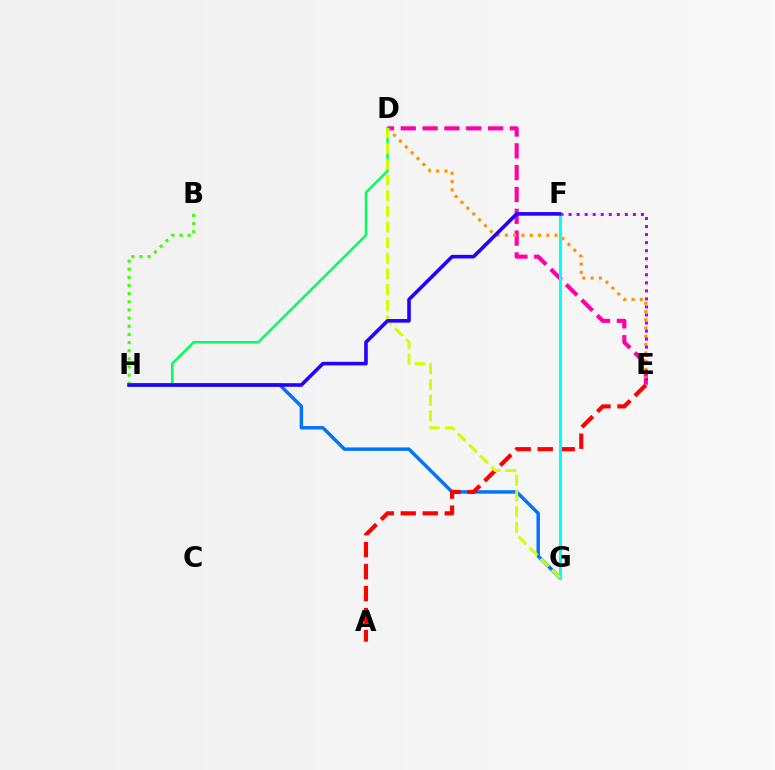{('G', 'H'): [{'color': '#0074ff', 'line_style': 'solid', 'thickness': 2.49}], ('D', 'H'): [{'color': '#00ff5c', 'line_style': 'solid', 'thickness': 1.79}], ('A', 'E'): [{'color': '#ff0000', 'line_style': 'dashed', 'thickness': 2.99}], ('D', 'E'): [{'color': '#ff00ac', 'line_style': 'dashed', 'thickness': 2.96}, {'color': '#ff9400', 'line_style': 'dotted', 'thickness': 2.25}], ('E', 'F'): [{'color': '#b900ff', 'line_style': 'dotted', 'thickness': 2.19}], ('F', 'G'): [{'color': '#00fff6', 'line_style': 'solid', 'thickness': 2.2}], ('D', 'G'): [{'color': '#d1ff00', 'line_style': 'dashed', 'thickness': 2.13}], ('B', 'H'): [{'color': '#3dff00', 'line_style': 'dotted', 'thickness': 2.21}], ('F', 'H'): [{'color': '#2500ff', 'line_style': 'solid', 'thickness': 2.6}]}